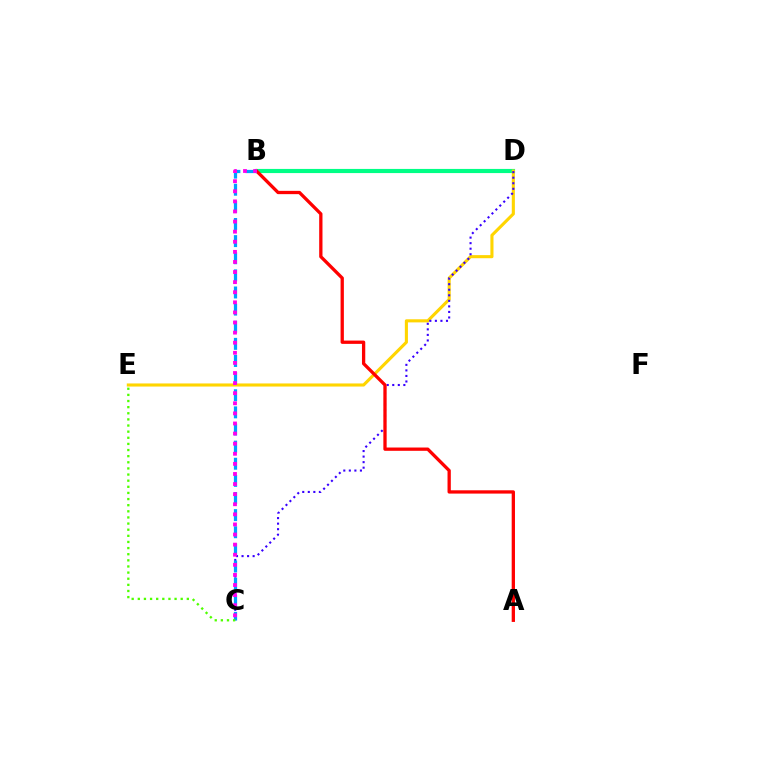{('B', 'D'): [{'color': '#00ff86', 'line_style': 'solid', 'thickness': 2.99}], ('D', 'E'): [{'color': '#ffd500', 'line_style': 'solid', 'thickness': 2.23}], ('C', 'D'): [{'color': '#3700ff', 'line_style': 'dotted', 'thickness': 1.51}], ('B', 'C'): [{'color': '#009eff', 'line_style': 'dashed', 'thickness': 2.33}, {'color': '#ff00ed', 'line_style': 'dotted', 'thickness': 2.74}], ('A', 'B'): [{'color': '#ff0000', 'line_style': 'solid', 'thickness': 2.37}], ('C', 'E'): [{'color': '#4fff00', 'line_style': 'dotted', 'thickness': 1.66}]}